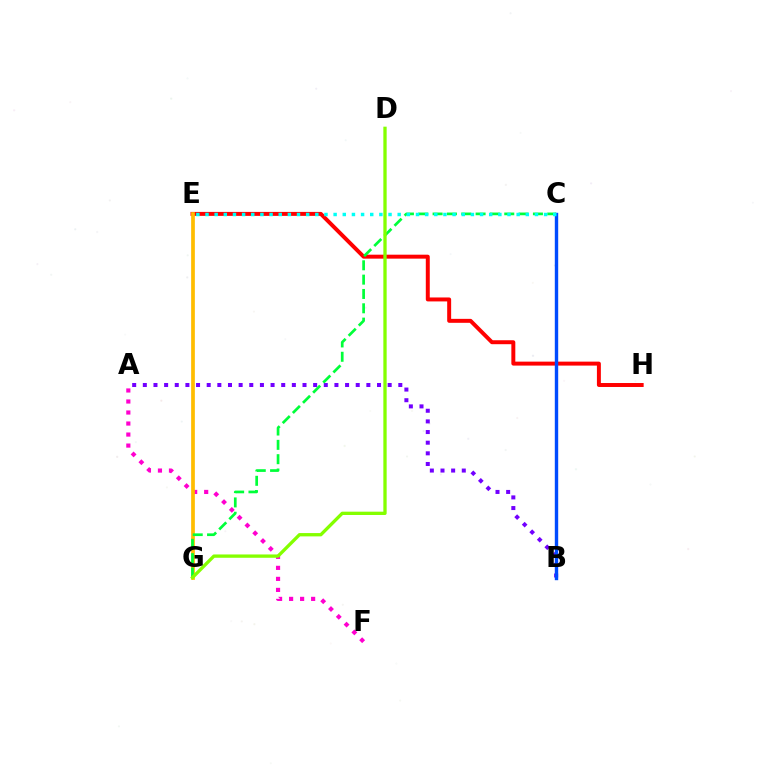{('E', 'H'): [{'color': '#ff0000', 'line_style': 'solid', 'thickness': 2.85}], ('A', 'B'): [{'color': '#7200ff', 'line_style': 'dotted', 'thickness': 2.89}], ('A', 'F'): [{'color': '#ff00cf', 'line_style': 'dotted', 'thickness': 2.99}], ('E', 'G'): [{'color': '#ffbd00', 'line_style': 'solid', 'thickness': 2.68}], ('C', 'G'): [{'color': '#00ff39', 'line_style': 'dashed', 'thickness': 1.95}], ('B', 'C'): [{'color': '#004bff', 'line_style': 'solid', 'thickness': 2.44}], ('C', 'E'): [{'color': '#00fff6', 'line_style': 'dotted', 'thickness': 2.49}], ('D', 'G'): [{'color': '#84ff00', 'line_style': 'solid', 'thickness': 2.39}]}